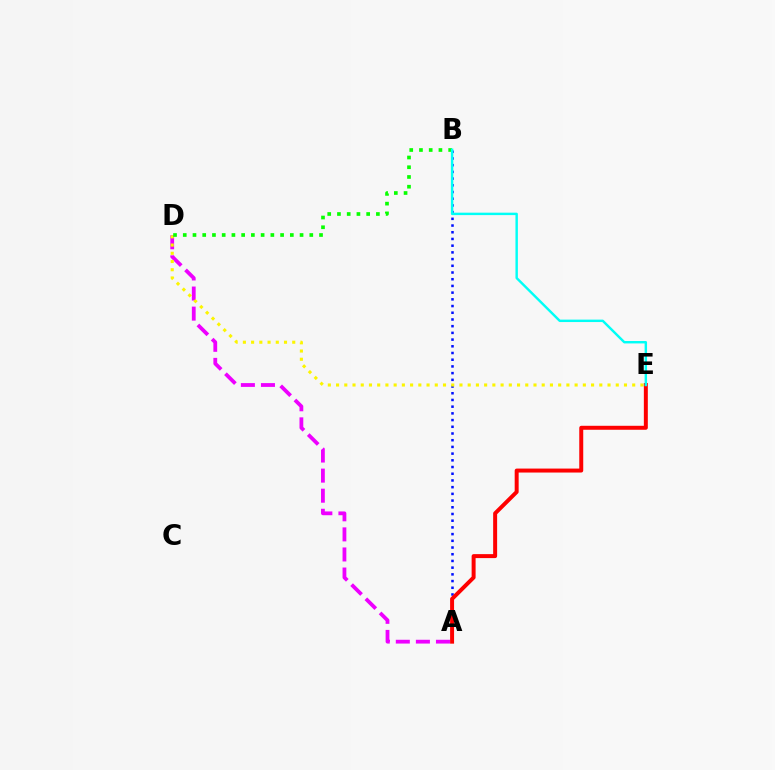{('A', 'B'): [{'color': '#0010ff', 'line_style': 'dotted', 'thickness': 1.82}], ('A', 'D'): [{'color': '#ee00ff', 'line_style': 'dashed', 'thickness': 2.73}], ('D', 'E'): [{'color': '#fcf500', 'line_style': 'dotted', 'thickness': 2.24}], ('A', 'E'): [{'color': '#ff0000', 'line_style': 'solid', 'thickness': 2.86}], ('B', 'D'): [{'color': '#08ff00', 'line_style': 'dotted', 'thickness': 2.64}], ('B', 'E'): [{'color': '#00fff6', 'line_style': 'solid', 'thickness': 1.74}]}